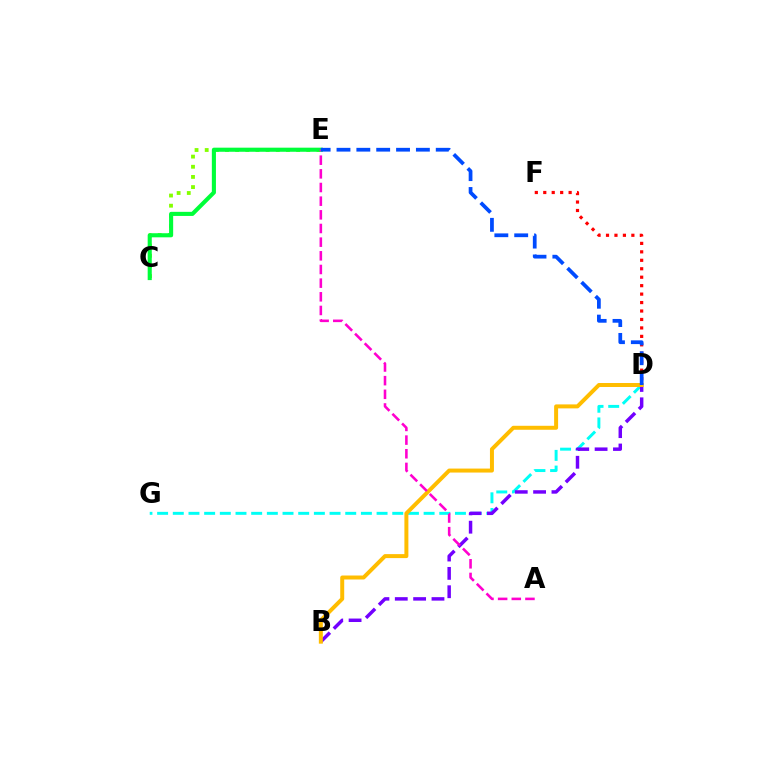{('D', 'G'): [{'color': '#00fff6', 'line_style': 'dashed', 'thickness': 2.13}], ('C', 'E'): [{'color': '#84ff00', 'line_style': 'dotted', 'thickness': 2.76}, {'color': '#00ff39', 'line_style': 'solid', 'thickness': 2.95}], ('B', 'D'): [{'color': '#7200ff', 'line_style': 'dashed', 'thickness': 2.49}, {'color': '#ffbd00', 'line_style': 'solid', 'thickness': 2.87}], ('D', 'F'): [{'color': '#ff0000', 'line_style': 'dotted', 'thickness': 2.3}], ('A', 'E'): [{'color': '#ff00cf', 'line_style': 'dashed', 'thickness': 1.86}], ('D', 'E'): [{'color': '#004bff', 'line_style': 'dashed', 'thickness': 2.7}]}